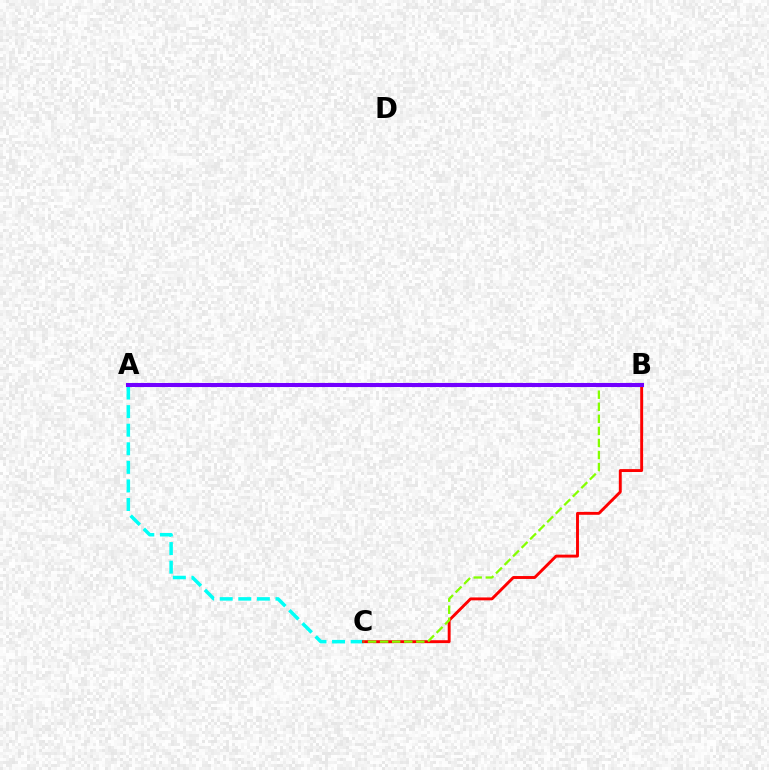{('A', 'C'): [{'color': '#00fff6', 'line_style': 'dashed', 'thickness': 2.52}], ('B', 'C'): [{'color': '#ff0000', 'line_style': 'solid', 'thickness': 2.1}, {'color': '#84ff00', 'line_style': 'dashed', 'thickness': 1.64}], ('A', 'B'): [{'color': '#7200ff', 'line_style': 'solid', 'thickness': 2.93}]}